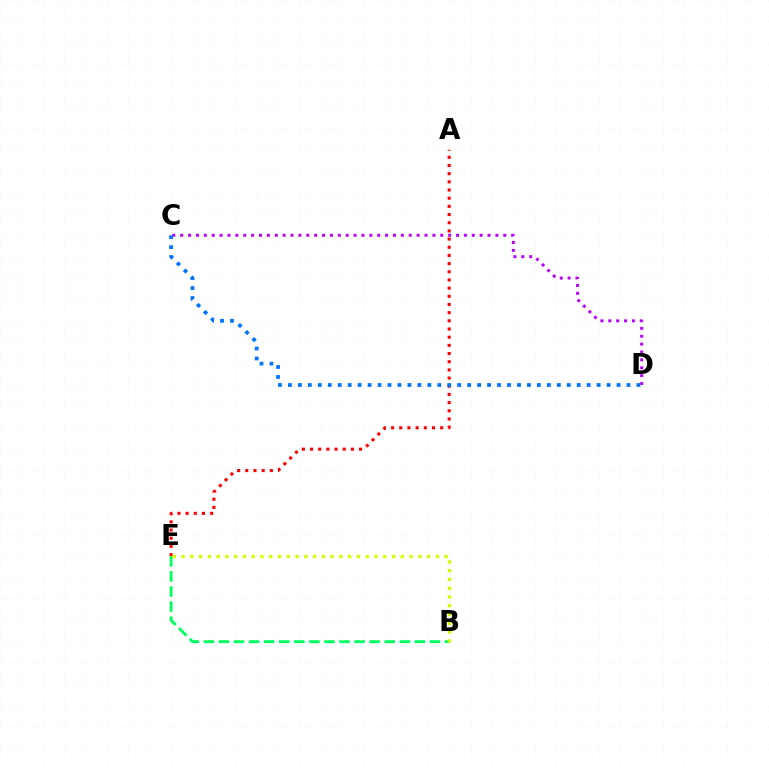{('B', 'E'): [{'color': '#00ff5c', 'line_style': 'dashed', 'thickness': 2.05}, {'color': '#d1ff00', 'line_style': 'dotted', 'thickness': 2.38}], ('A', 'E'): [{'color': '#ff0000', 'line_style': 'dotted', 'thickness': 2.22}], ('C', 'D'): [{'color': '#b900ff', 'line_style': 'dotted', 'thickness': 2.14}, {'color': '#0074ff', 'line_style': 'dotted', 'thickness': 2.71}]}